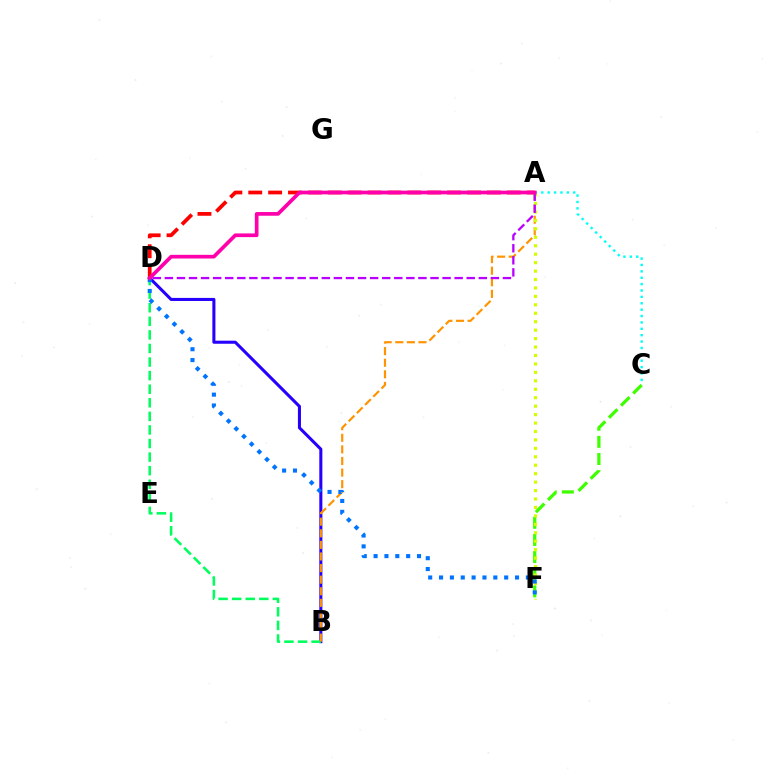{('B', 'D'): [{'color': '#2500ff', 'line_style': 'solid', 'thickness': 2.2}, {'color': '#00ff5c', 'line_style': 'dashed', 'thickness': 1.84}], ('A', 'D'): [{'color': '#ff0000', 'line_style': 'dashed', 'thickness': 2.7}, {'color': '#b900ff', 'line_style': 'dashed', 'thickness': 1.64}, {'color': '#ff00ac', 'line_style': 'solid', 'thickness': 2.65}], ('C', 'F'): [{'color': '#3dff00', 'line_style': 'dashed', 'thickness': 2.33}], ('A', 'B'): [{'color': '#ff9400', 'line_style': 'dashed', 'thickness': 1.58}], ('A', 'F'): [{'color': '#d1ff00', 'line_style': 'dotted', 'thickness': 2.29}], ('D', 'F'): [{'color': '#0074ff', 'line_style': 'dotted', 'thickness': 2.95}], ('A', 'C'): [{'color': '#00fff6', 'line_style': 'dotted', 'thickness': 1.73}]}